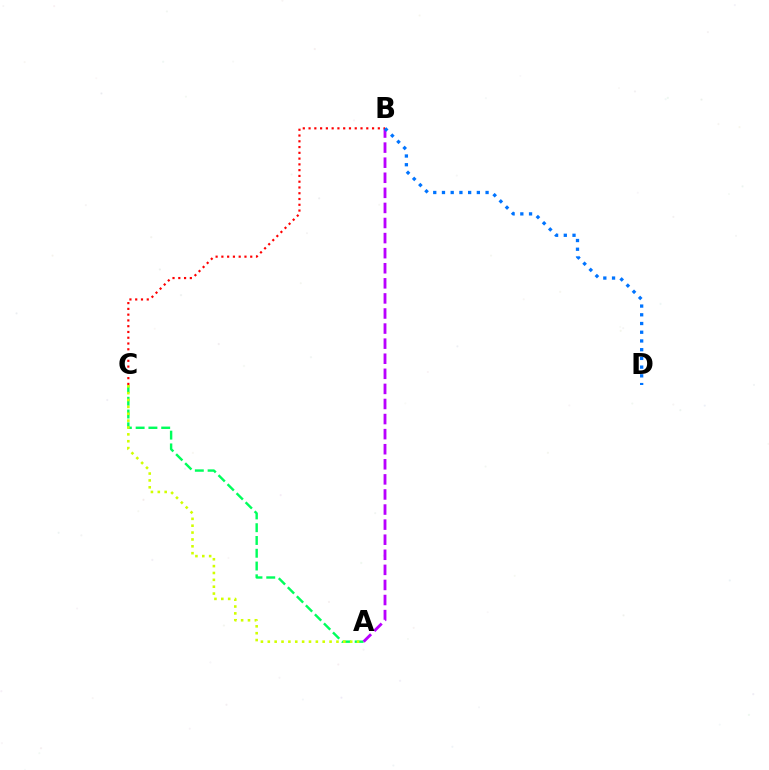{('A', 'C'): [{'color': '#00ff5c', 'line_style': 'dashed', 'thickness': 1.74}, {'color': '#d1ff00', 'line_style': 'dotted', 'thickness': 1.87}], ('A', 'B'): [{'color': '#b900ff', 'line_style': 'dashed', 'thickness': 2.05}], ('B', 'C'): [{'color': '#ff0000', 'line_style': 'dotted', 'thickness': 1.57}], ('B', 'D'): [{'color': '#0074ff', 'line_style': 'dotted', 'thickness': 2.37}]}